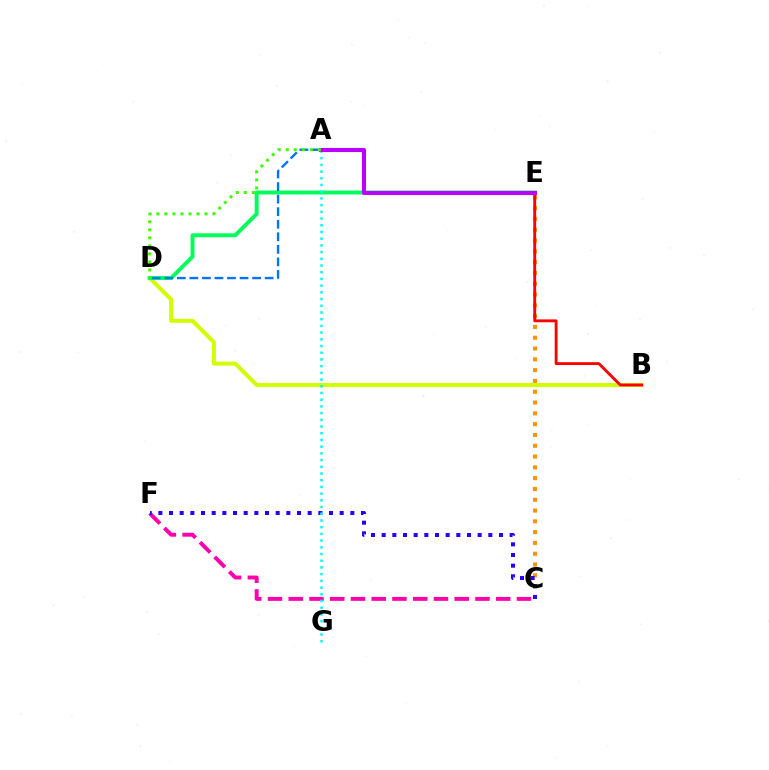{('B', 'D'): [{'color': '#d1ff00', 'line_style': 'solid', 'thickness': 2.86}], ('C', 'E'): [{'color': '#ff9400', 'line_style': 'dotted', 'thickness': 2.93}], ('B', 'E'): [{'color': '#ff0000', 'line_style': 'solid', 'thickness': 2.06}], ('D', 'E'): [{'color': '#00ff5c', 'line_style': 'solid', 'thickness': 2.83}], ('C', 'F'): [{'color': '#ff00ac', 'line_style': 'dashed', 'thickness': 2.82}, {'color': '#2500ff', 'line_style': 'dotted', 'thickness': 2.9}], ('A', 'D'): [{'color': '#0074ff', 'line_style': 'dashed', 'thickness': 1.7}, {'color': '#3dff00', 'line_style': 'dotted', 'thickness': 2.18}], ('A', 'G'): [{'color': '#00fff6', 'line_style': 'dotted', 'thickness': 1.82}], ('A', 'E'): [{'color': '#b900ff', 'line_style': 'solid', 'thickness': 2.95}]}